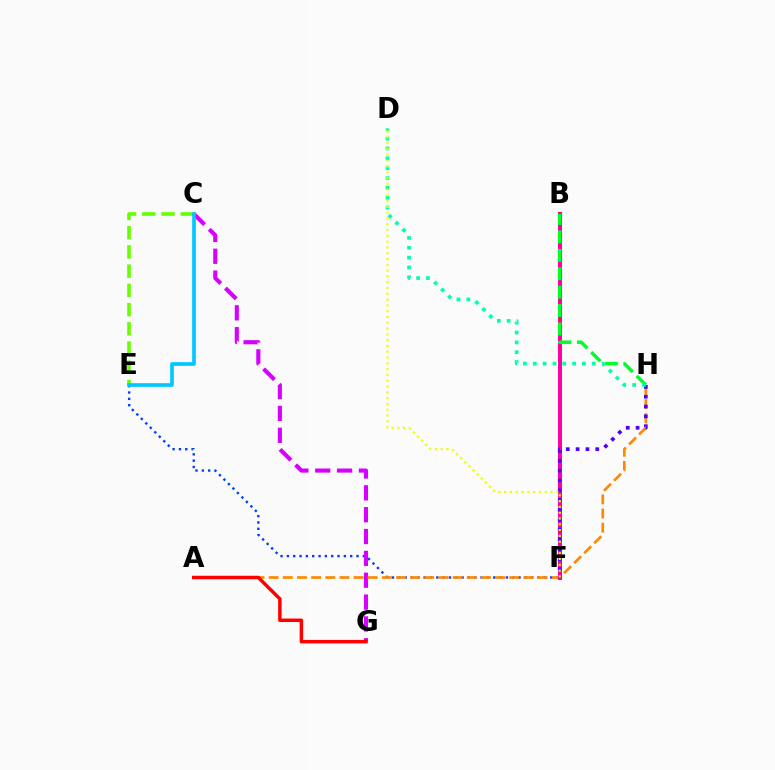{('E', 'F'): [{'color': '#003fff', 'line_style': 'dotted', 'thickness': 1.72}], ('C', 'E'): [{'color': '#66ff00', 'line_style': 'dashed', 'thickness': 2.61}, {'color': '#00c7ff', 'line_style': 'solid', 'thickness': 2.64}], ('C', 'G'): [{'color': '#d600ff', 'line_style': 'dashed', 'thickness': 2.97}], ('A', 'H'): [{'color': '#ff8800', 'line_style': 'dashed', 'thickness': 1.92}], ('B', 'F'): [{'color': '#ff00a0', 'line_style': 'solid', 'thickness': 2.88}], ('A', 'G'): [{'color': '#ff0000', 'line_style': 'solid', 'thickness': 2.5}], ('B', 'H'): [{'color': '#00ff27', 'line_style': 'dashed', 'thickness': 2.5}], ('F', 'H'): [{'color': '#4f00ff', 'line_style': 'dotted', 'thickness': 2.67}], ('D', 'H'): [{'color': '#00ffaf', 'line_style': 'dotted', 'thickness': 2.67}], ('D', 'F'): [{'color': '#eeff00', 'line_style': 'dotted', 'thickness': 1.57}]}